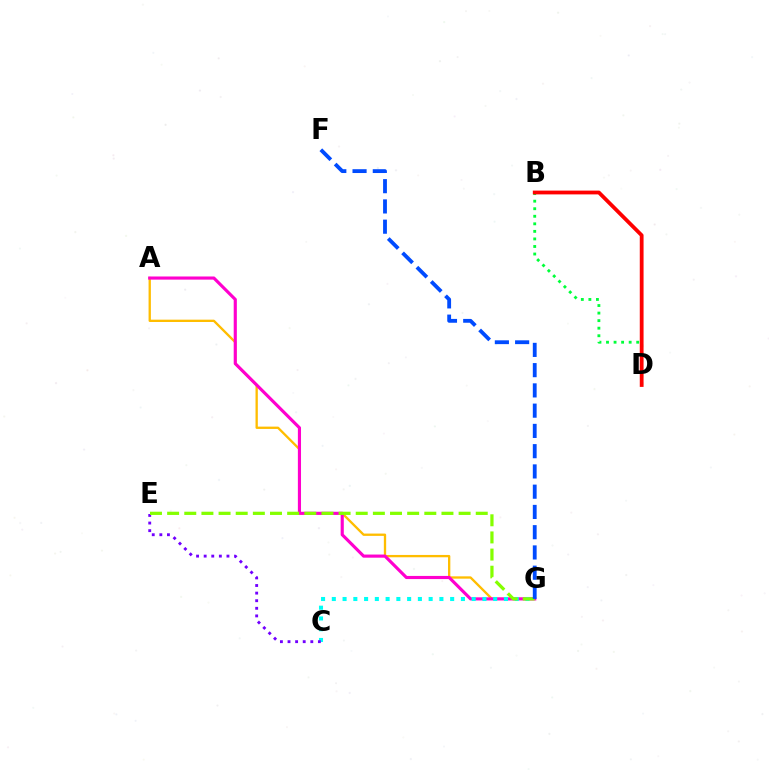{('A', 'G'): [{'color': '#ffbd00', 'line_style': 'solid', 'thickness': 1.67}, {'color': '#ff00cf', 'line_style': 'solid', 'thickness': 2.26}], ('C', 'G'): [{'color': '#00fff6', 'line_style': 'dotted', 'thickness': 2.92}], ('B', 'D'): [{'color': '#00ff39', 'line_style': 'dotted', 'thickness': 2.05}, {'color': '#ff0000', 'line_style': 'solid', 'thickness': 2.73}], ('C', 'E'): [{'color': '#7200ff', 'line_style': 'dotted', 'thickness': 2.06}], ('E', 'G'): [{'color': '#84ff00', 'line_style': 'dashed', 'thickness': 2.33}], ('F', 'G'): [{'color': '#004bff', 'line_style': 'dashed', 'thickness': 2.75}]}